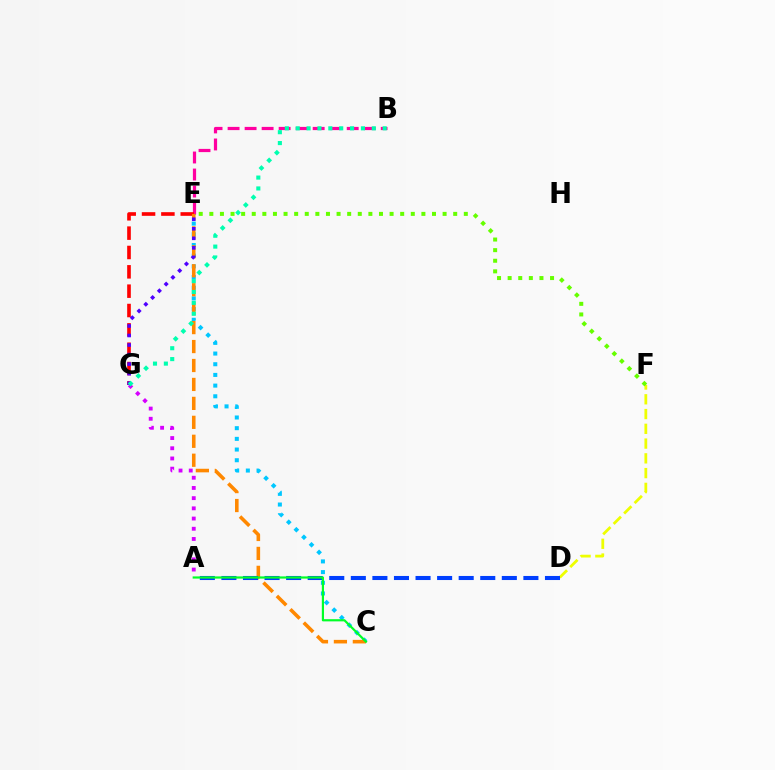{('C', 'E'): [{'color': '#00c7ff', 'line_style': 'dotted', 'thickness': 2.9}, {'color': '#ff8800', 'line_style': 'dashed', 'thickness': 2.57}], ('B', 'E'): [{'color': '#ff00a0', 'line_style': 'dashed', 'thickness': 2.31}], ('E', 'G'): [{'color': '#ff0000', 'line_style': 'dashed', 'thickness': 2.63}, {'color': '#4f00ff', 'line_style': 'dotted', 'thickness': 2.59}], ('D', 'F'): [{'color': '#eeff00', 'line_style': 'dashed', 'thickness': 2.01}], ('A', 'D'): [{'color': '#003fff', 'line_style': 'dashed', 'thickness': 2.93}], ('E', 'F'): [{'color': '#66ff00', 'line_style': 'dotted', 'thickness': 2.88}], ('A', 'G'): [{'color': '#d600ff', 'line_style': 'dotted', 'thickness': 2.77}], ('B', 'G'): [{'color': '#00ffaf', 'line_style': 'dotted', 'thickness': 2.95}], ('A', 'C'): [{'color': '#00ff27', 'line_style': 'solid', 'thickness': 1.58}]}